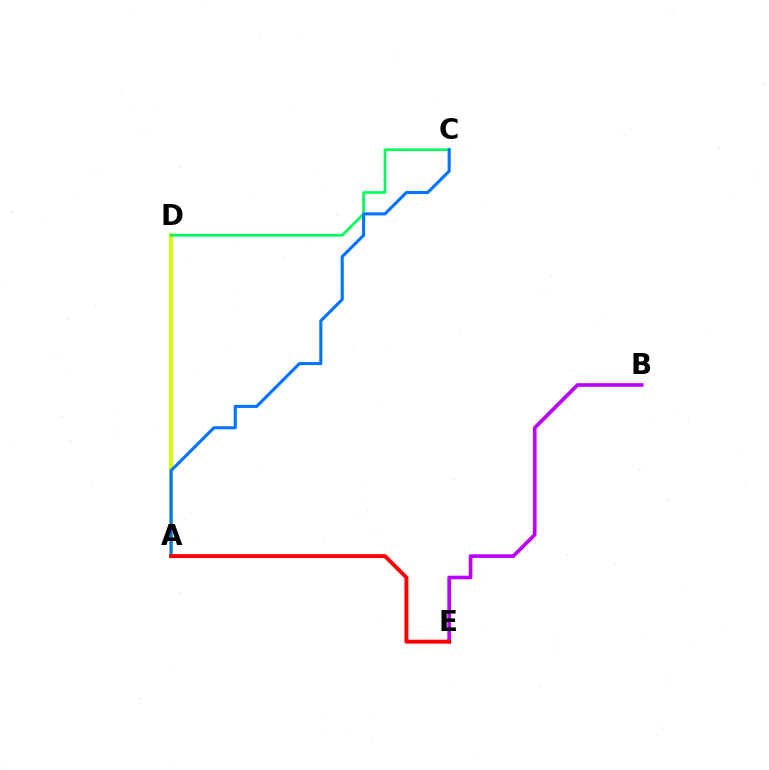{('A', 'D'): [{'color': '#d1ff00', 'line_style': 'solid', 'thickness': 2.76}], ('C', 'D'): [{'color': '#00ff5c', 'line_style': 'solid', 'thickness': 1.93}], ('B', 'E'): [{'color': '#b900ff', 'line_style': 'solid', 'thickness': 2.62}], ('A', 'C'): [{'color': '#0074ff', 'line_style': 'solid', 'thickness': 2.21}], ('A', 'E'): [{'color': '#ff0000', 'line_style': 'solid', 'thickness': 2.81}]}